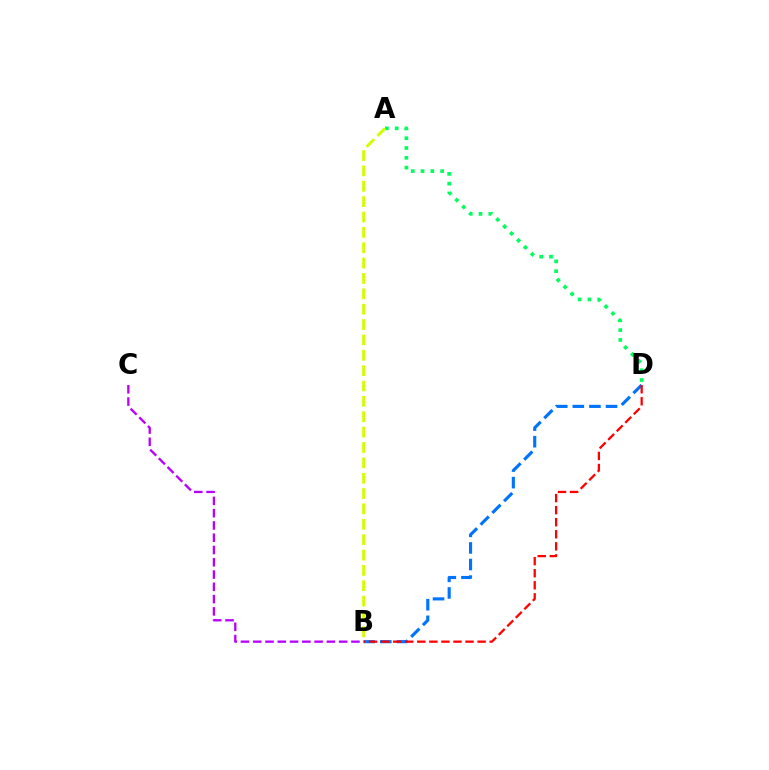{('B', 'C'): [{'color': '#b900ff', 'line_style': 'dashed', 'thickness': 1.67}], ('B', 'D'): [{'color': '#0074ff', 'line_style': 'dashed', 'thickness': 2.26}, {'color': '#ff0000', 'line_style': 'dashed', 'thickness': 1.64}], ('A', 'D'): [{'color': '#00ff5c', 'line_style': 'dotted', 'thickness': 2.66}], ('A', 'B'): [{'color': '#d1ff00', 'line_style': 'dashed', 'thickness': 2.09}]}